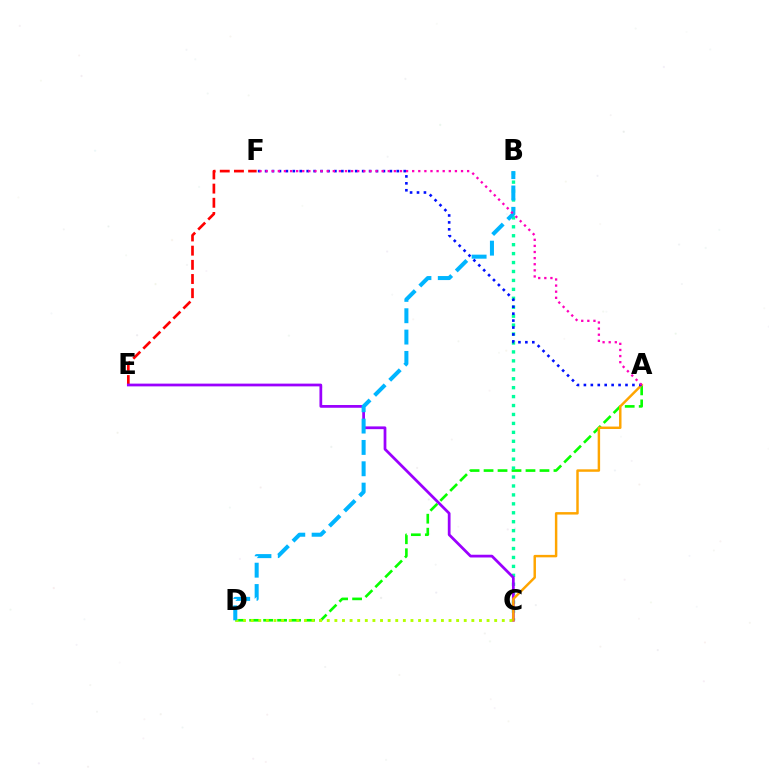{('E', 'F'): [{'color': '#ff0000', 'line_style': 'dashed', 'thickness': 1.93}], ('A', 'D'): [{'color': '#08ff00', 'line_style': 'dashed', 'thickness': 1.9}], ('B', 'C'): [{'color': '#00ff9d', 'line_style': 'dotted', 'thickness': 2.43}], ('C', 'E'): [{'color': '#9b00ff', 'line_style': 'solid', 'thickness': 1.98}], ('A', 'C'): [{'color': '#ffa500', 'line_style': 'solid', 'thickness': 1.77}], ('C', 'D'): [{'color': '#b3ff00', 'line_style': 'dotted', 'thickness': 2.07}], ('B', 'D'): [{'color': '#00b5ff', 'line_style': 'dashed', 'thickness': 2.9}], ('A', 'F'): [{'color': '#0010ff', 'line_style': 'dotted', 'thickness': 1.88}, {'color': '#ff00bd', 'line_style': 'dotted', 'thickness': 1.66}]}